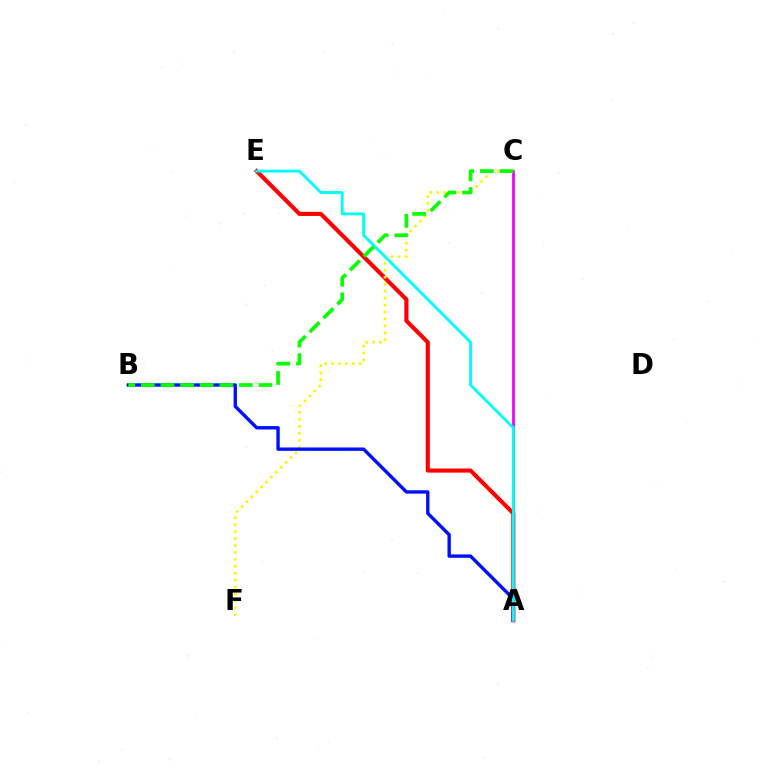{('A', 'E'): [{'color': '#ff0000', 'line_style': 'solid', 'thickness': 2.96}, {'color': '#00fff6', 'line_style': 'solid', 'thickness': 2.05}], ('C', 'F'): [{'color': '#fcf500', 'line_style': 'dotted', 'thickness': 1.89}], ('A', 'B'): [{'color': '#0010ff', 'line_style': 'solid', 'thickness': 2.43}], ('A', 'C'): [{'color': '#ee00ff', 'line_style': 'solid', 'thickness': 1.98}], ('B', 'C'): [{'color': '#08ff00', 'line_style': 'dashed', 'thickness': 2.66}]}